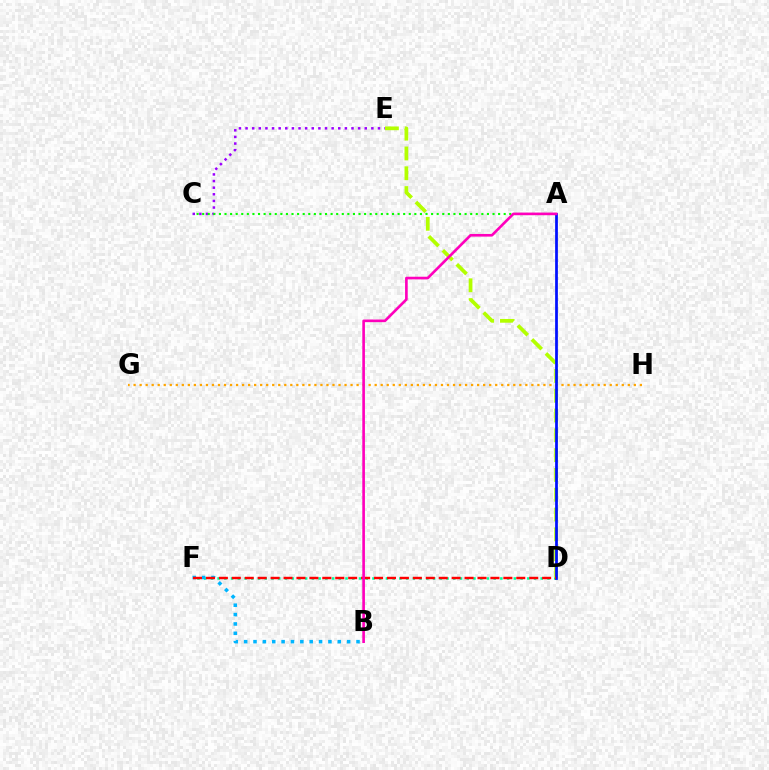{('D', 'F'): [{'color': '#00ff9d', 'line_style': 'dotted', 'thickness': 1.83}, {'color': '#ff0000', 'line_style': 'dashed', 'thickness': 1.76}], ('B', 'F'): [{'color': '#00b5ff', 'line_style': 'dotted', 'thickness': 2.54}], ('C', 'E'): [{'color': '#9b00ff', 'line_style': 'dotted', 'thickness': 1.8}], ('A', 'C'): [{'color': '#08ff00', 'line_style': 'dotted', 'thickness': 1.52}], ('D', 'E'): [{'color': '#b3ff00', 'line_style': 'dashed', 'thickness': 2.69}], ('G', 'H'): [{'color': '#ffa500', 'line_style': 'dotted', 'thickness': 1.64}], ('A', 'D'): [{'color': '#0010ff', 'line_style': 'solid', 'thickness': 1.97}], ('A', 'B'): [{'color': '#ff00bd', 'line_style': 'solid', 'thickness': 1.9}]}